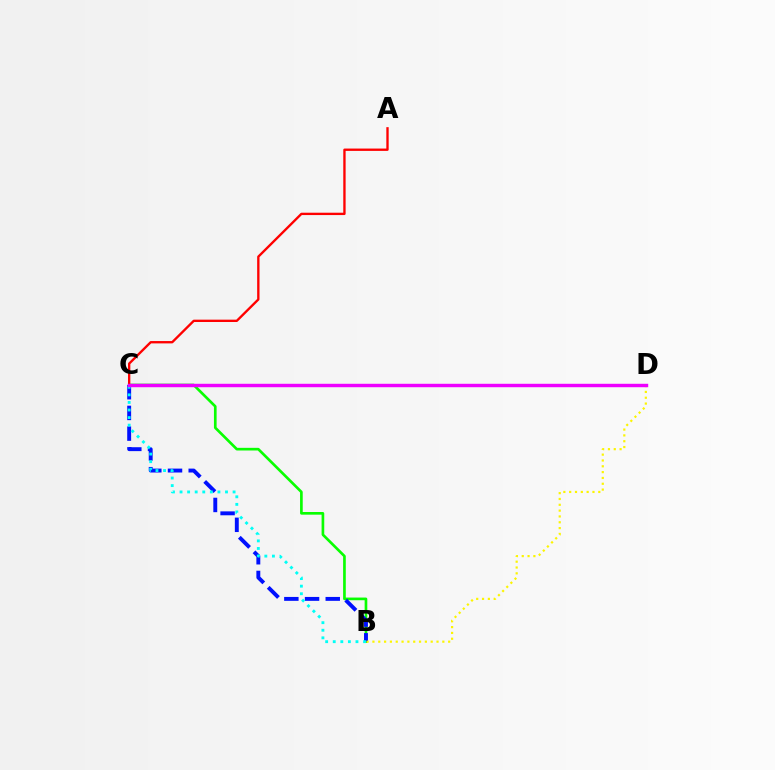{('B', 'C'): [{'color': '#08ff00', 'line_style': 'solid', 'thickness': 1.92}, {'color': '#0010ff', 'line_style': 'dashed', 'thickness': 2.81}, {'color': '#00fff6', 'line_style': 'dotted', 'thickness': 2.06}], ('B', 'D'): [{'color': '#fcf500', 'line_style': 'dotted', 'thickness': 1.58}], ('A', 'C'): [{'color': '#ff0000', 'line_style': 'solid', 'thickness': 1.69}], ('C', 'D'): [{'color': '#ee00ff', 'line_style': 'solid', 'thickness': 2.47}]}